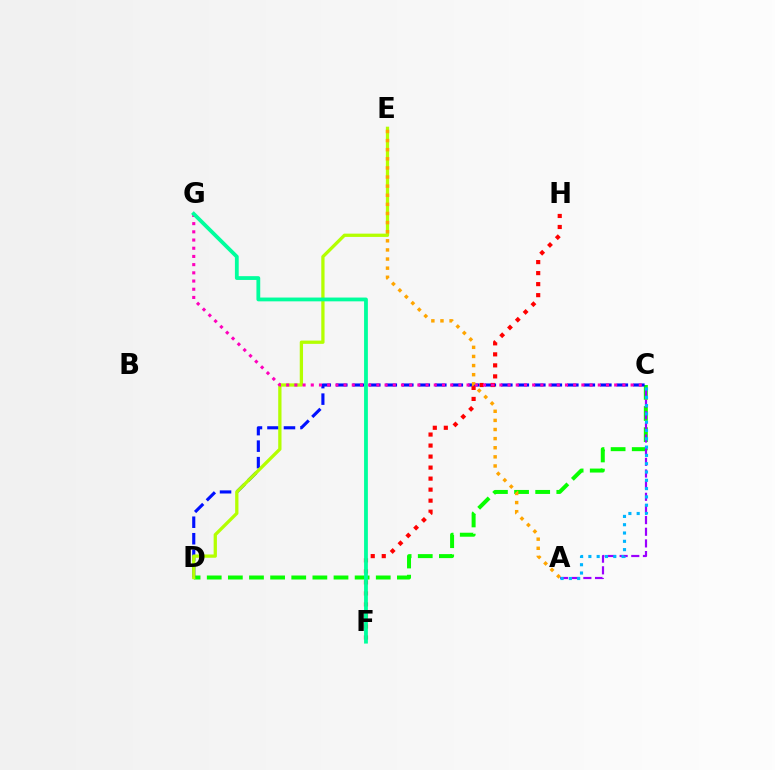{('C', 'D'): [{'color': '#08ff00', 'line_style': 'dashed', 'thickness': 2.87}, {'color': '#0010ff', 'line_style': 'dashed', 'thickness': 2.24}], ('A', 'C'): [{'color': '#9b00ff', 'line_style': 'dashed', 'thickness': 1.58}, {'color': '#00b5ff', 'line_style': 'dotted', 'thickness': 2.26}], ('F', 'H'): [{'color': '#ff0000', 'line_style': 'dotted', 'thickness': 2.99}], ('D', 'E'): [{'color': '#b3ff00', 'line_style': 'solid', 'thickness': 2.36}], ('C', 'G'): [{'color': '#ff00bd', 'line_style': 'dotted', 'thickness': 2.23}], ('A', 'E'): [{'color': '#ffa500', 'line_style': 'dotted', 'thickness': 2.48}], ('F', 'G'): [{'color': '#00ff9d', 'line_style': 'solid', 'thickness': 2.73}]}